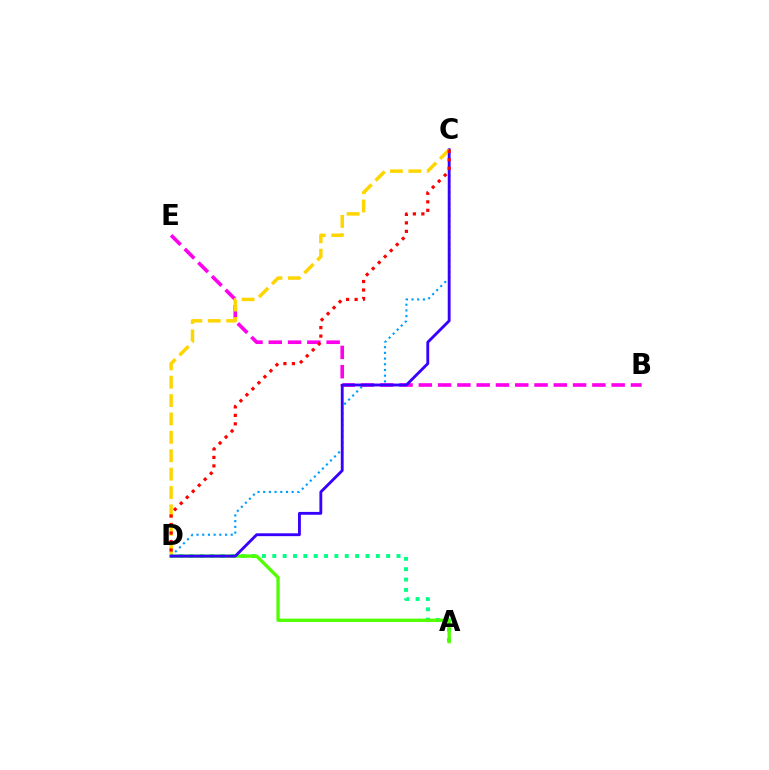{('A', 'D'): [{'color': '#00ff86', 'line_style': 'dotted', 'thickness': 2.81}, {'color': '#4fff00', 'line_style': 'solid', 'thickness': 2.39}], ('B', 'E'): [{'color': '#ff00ed', 'line_style': 'dashed', 'thickness': 2.62}], ('C', 'D'): [{'color': '#009eff', 'line_style': 'dotted', 'thickness': 1.55}, {'color': '#3700ff', 'line_style': 'solid', 'thickness': 2.05}, {'color': '#ffd500', 'line_style': 'dashed', 'thickness': 2.5}, {'color': '#ff0000', 'line_style': 'dotted', 'thickness': 2.3}]}